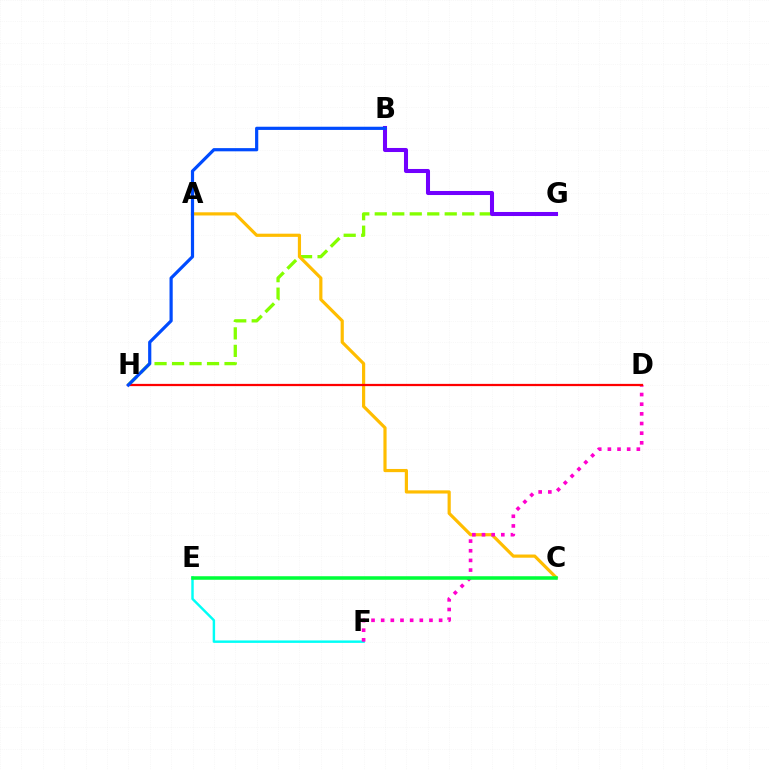{('G', 'H'): [{'color': '#84ff00', 'line_style': 'dashed', 'thickness': 2.38}], ('E', 'F'): [{'color': '#00fff6', 'line_style': 'solid', 'thickness': 1.76}], ('A', 'C'): [{'color': '#ffbd00', 'line_style': 'solid', 'thickness': 2.29}], ('B', 'G'): [{'color': '#7200ff', 'line_style': 'solid', 'thickness': 2.92}], ('D', 'F'): [{'color': '#ff00cf', 'line_style': 'dotted', 'thickness': 2.62}], ('D', 'H'): [{'color': '#ff0000', 'line_style': 'solid', 'thickness': 1.62}], ('B', 'H'): [{'color': '#004bff', 'line_style': 'solid', 'thickness': 2.3}], ('C', 'E'): [{'color': '#00ff39', 'line_style': 'solid', 'thickness': 2.54}]}